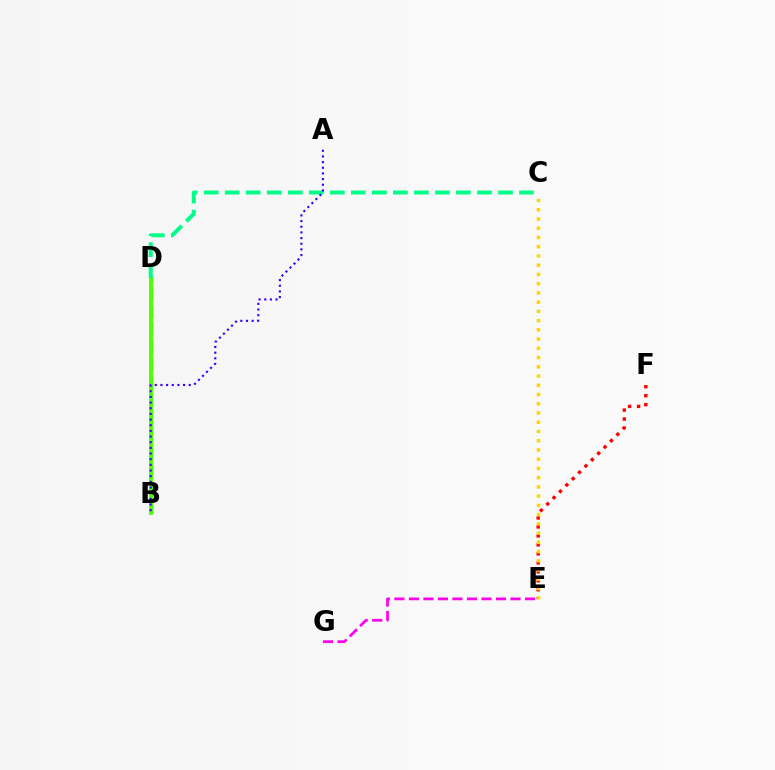{('E', 'F'): [{'color': '#ff0000', 'line_style': 'dotted', 'thickness': 2.44}], ('B', 'D'): [{'color': '#009eff', 'line_style': 'dashed', 'thickness': 2.42}, {'color': '#4fff00', 'line_style': 'solid', 'thickness': 2.81}], ('C', 'E'): [{'color': '#ffd500', 'line_style': 'dotted', 'thickness': 2.51}], ('C', 'D'): [{'color': '#00ff86', 'line_style': 'dashed', 'thickness': 2.86}], ('E', 'G'): [{'color': '#ff00ed', 'line_style': 'dashed', 'thickness': 1.97}], ('A', 'B'): [{'color': '#3700ff', 'line_style': 'dotted', 'thickness': 1.54}]}